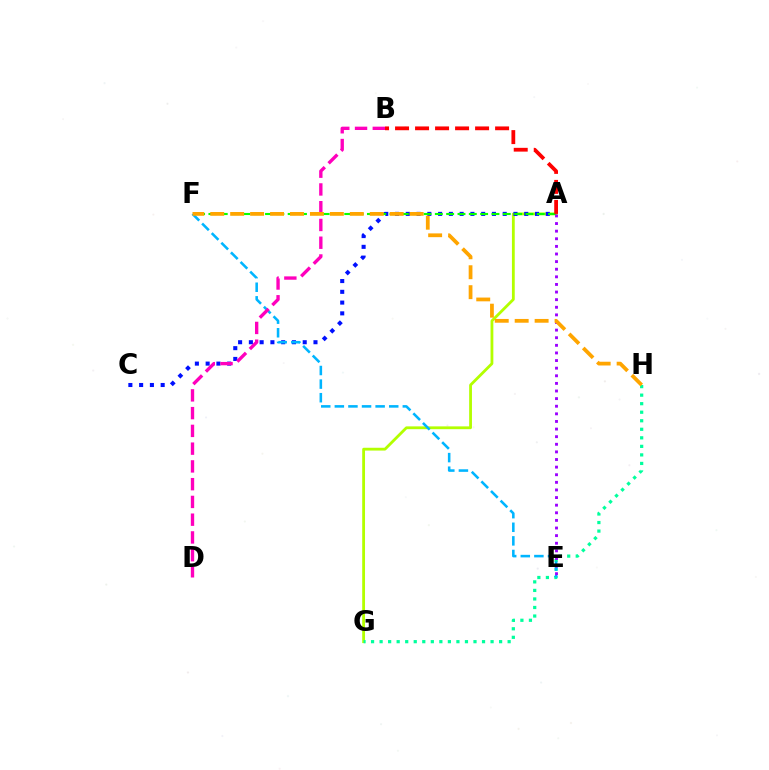{('A', 'G'): [{'color': '#b3ff00', 'line_style': 'solid', 'thickness': 2.02}], ('G', 'H'): [{'color': '#00ff9d', 'line_style': 'dotted', 'thickness': 2.32}], ('A', 'C'): [{'color': '#0010ff', 'line_style': 'dotted', 'thickness': 2.93}], ('E', 'F'): [{'color': '#00b5ff', 'line_style': 'dashed', 'thickness': 1.85}], ('A', 'F'): [{'color': '#08ff00', 'line_style': 'dashed', 'thickness': 1.54}], ('A', 'E'): [{'color': '#9b00ff', 'line_style': 'dotted', 'thickness': 2.07}], ('B', 'D'): [{'color': '#ff00bd', 'line_style': 'dashed', 'thickness': 2.41}], ('F', 'H'): [{'color': '#ffa500', 'line_style': 'dashed', 'thickness': 2.71}], ('A', 'B'): [{'color': '#ff0000', 'line_style': 'dashed', 'thickness': 2.72}]}